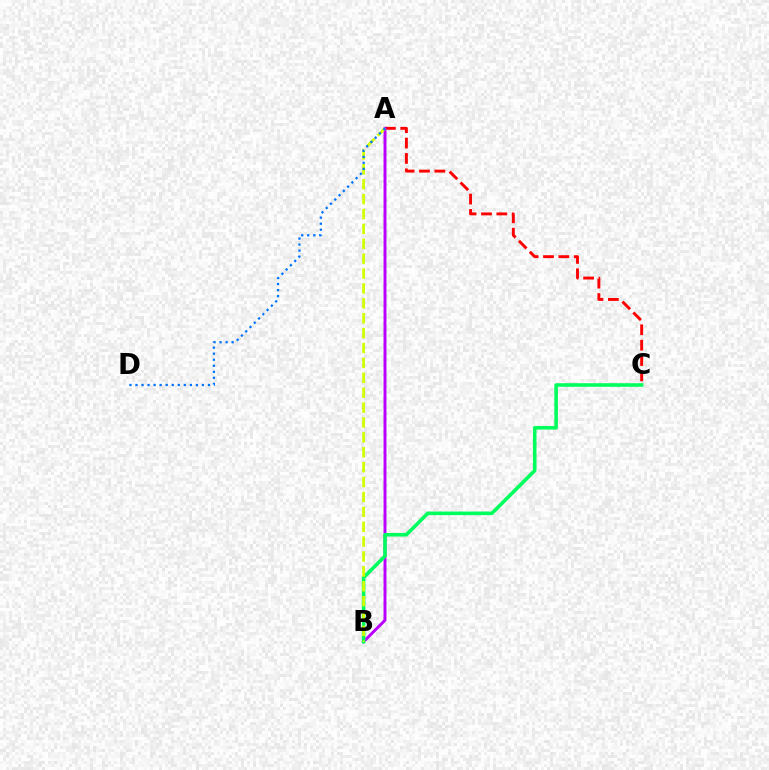{('A', 'C'): [{'color': '#ff0000', 'line_style': 'dashed', 'thickness': 2.09}], ('A', 'B'): [{'color': '#b900ff', 'line_style': 'solid', 'thickness': 2.12}, {'color': '#d1ff00', 'line_style': 'dashed', 'thickness': 2.02}], ('B', 'C'): [{'color': '#00ff5c', 'line_style': 'solid', 'thickness': 2.57}], ('A', 'D'): [{'color': '#0074ff', 'line_style': 'dotted', 'thickness': 1.64}]}